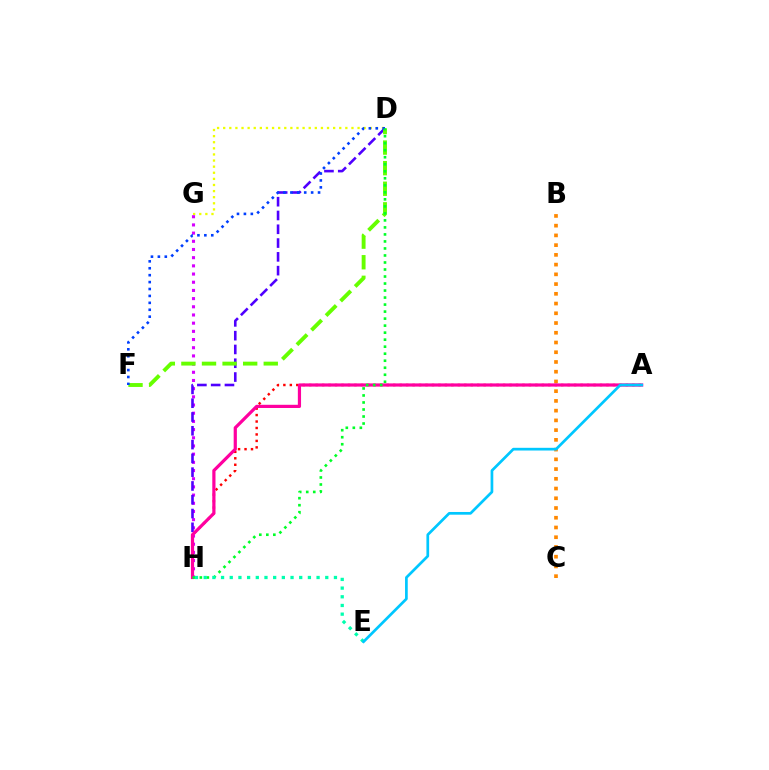{('A', 'H'): [{'color': '#ff0000', 'line_style': 'dotted', 'thickness': 1.76}, {'color': '#ff00a0', 'line_style': 'solid', 'thickness': 2.31}], ('D', 'G'): [{'color': '#eeff00', 'line_style': 'dotted', 'thickness': 1.66}], ('G', 'H'): [{'color': '#d600ff', 'line_style': 'dotted', 'thickness': 2.22}], ('D', 'H'): [{'color': '#4f00ff', 'line_style': 'dashed', 'thickness': 1.87}, {'color': '#00ff27', 'line_style': 'dotted', 'thickness': 1.91}], ('B', 'C'): [{'color': '#ff8800', 'line_style': 'dotted', 'thickness': 2.65}], ('D', 'F'): [{'color': '#66ff00', 'line_style': 'dashed', 'thickness': 2.8}, {'color': '#003fff', 'line_style': 'dotted', 'thickness': 1.88}], ('E', 'H'): [{'color': '#00ffaf', 'line_style': 'dotted', 'thickness': 2.36}], ('A', 'E'): [{'color': '#00c7ff', 'line_style': 'solid', 'thickness': 1.95}]}